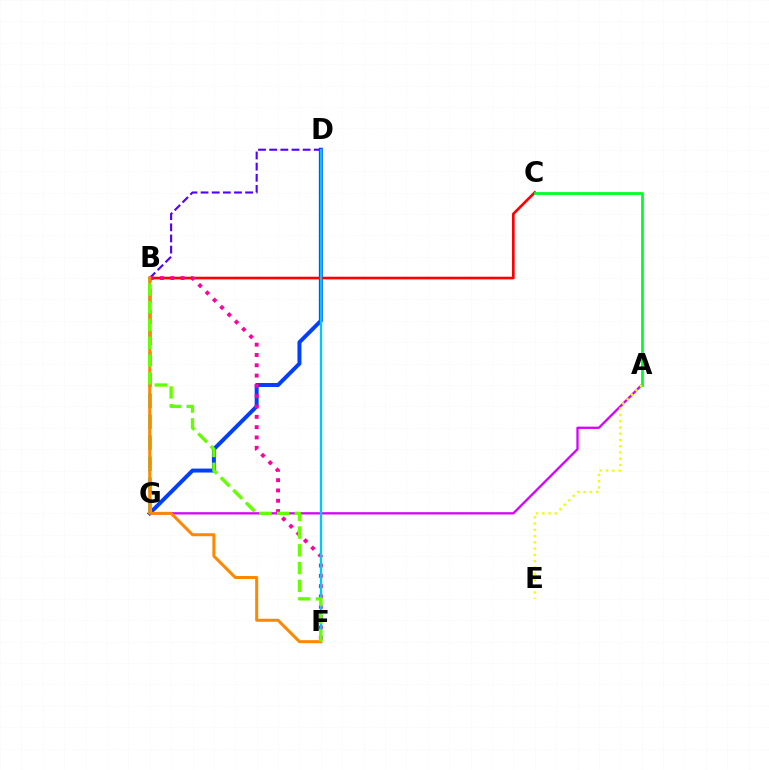{('A', 'G'): [{'color': '#d600ff', 'line_style': 'solid', 'thickness': 1.65}], ('D', 'G'): [{'color': '#003fff', 'line_style': 'solid', 'thickness': 2.85}], ('B', 'C'): [{'color': '#ff0000', 'line_style': 'solid', 'thickness': 1.92}], ('A', 'C'): [{'color': '#00ff27', 'line_style': 'solid', 'thickness': 2.0}], ('B', 'D'): [{'color': '#4f00ff', 'line_style': 'dashed', 'thickness': 1.51}], ('B', 'G'): [{'color': '#00ffaf', 'line_style': 'dashed', 'thickness': 2.85}], ('B', 'F'): [{'color': '#ff00a0', 'line_style': 'dotted', 'thickness': 2.8}, {'color': '#ff8800', 'line_style': 'solid', 'thickness': 2.17}, {'color': '#66ff00', 'line_style': 'dashed', 'thickness': 2.41}], ('D', 'F'): [{'color': '#00c7ff', 'line_style': 'solid', 'thickness': 1.68}], ('A', 'E'): [{'color': '#eeff00', 'line_style': 'dotted', 'thickness': 1.7}]}